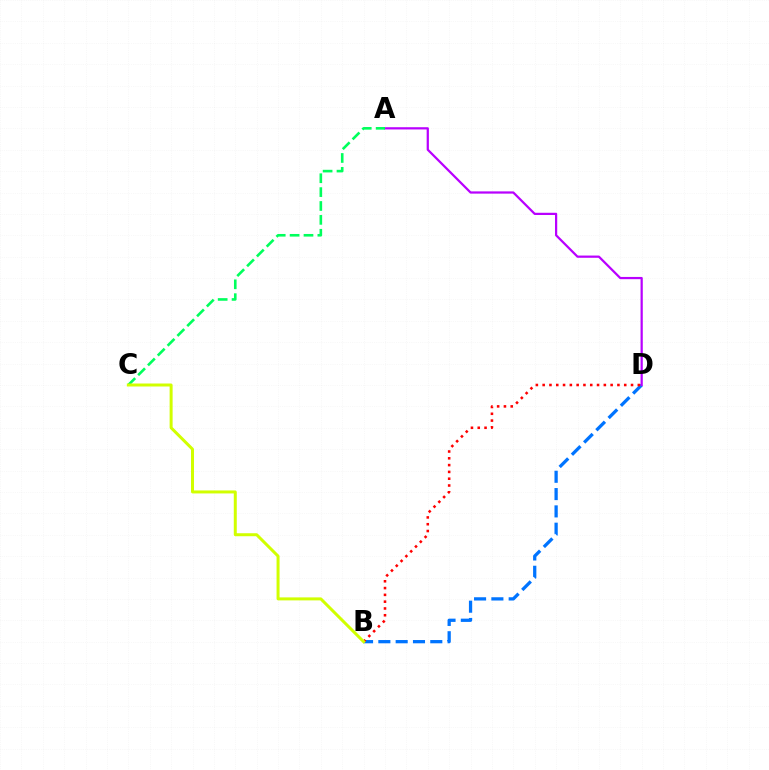{('B', 'D'): [{'color': '#0074ff', 'line_style': 'dashed', 'thickness': 2.35}, {'color': '#ff0000', 'line_style': 'dotted', 'thickness': 1.85}], ('A', 'D'): [{'color': '#b900ff', 'line_style': 'solid', 'thickness': 1.61}], ('A', 'C'): [{'color': '#00ff5c', 'line_style': 'dashed', 'thickness': 1.89}], ('B', 'C'): [{'color': '#d1ff00', 'line_style': 'solid', 'thickness': 2.16}]}